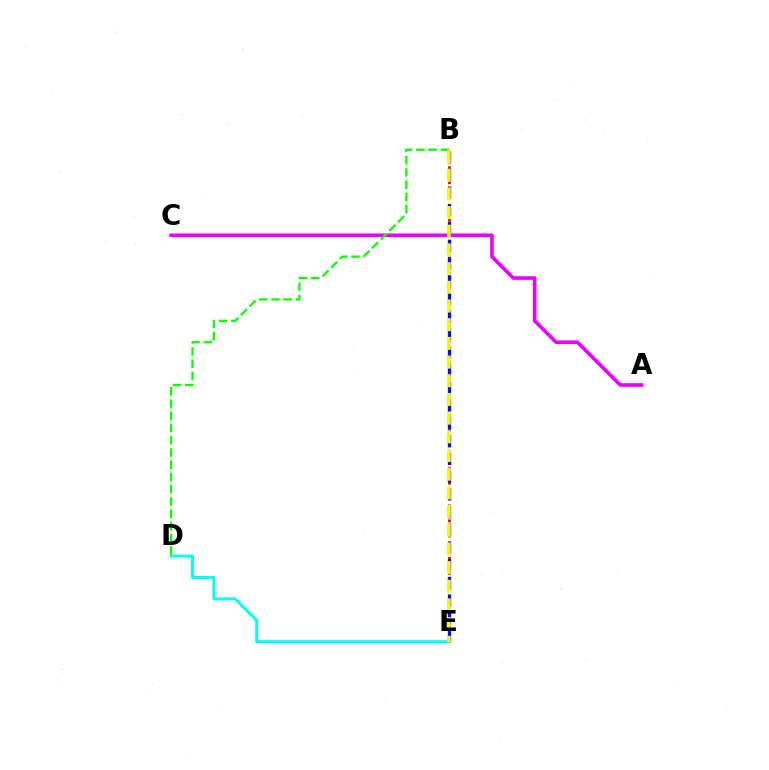{('B', 'E'): [{'color': '#ff0000', 'line_style': 'dotted', 'thickness': 2.04}, {'color': '#0010ff', 'line_style': 'dashed', 'thickness': 2.41}, {'color': '#fcf500', 'line_style': 'dashed', 'thickness': 2.54}], ('A', 'C'): [{'color': '#ee00ff', 'line_style': 'solid', 'thickness': 2.61}], ('D', 'E'): [{'color': '#00fff6', 'line_style': 'solid', 'thickness': 2.13}], ('B', 'D'): [{'color': '#08ff00', 'line_style': 'dashed', 'thickness': 1.66}]}